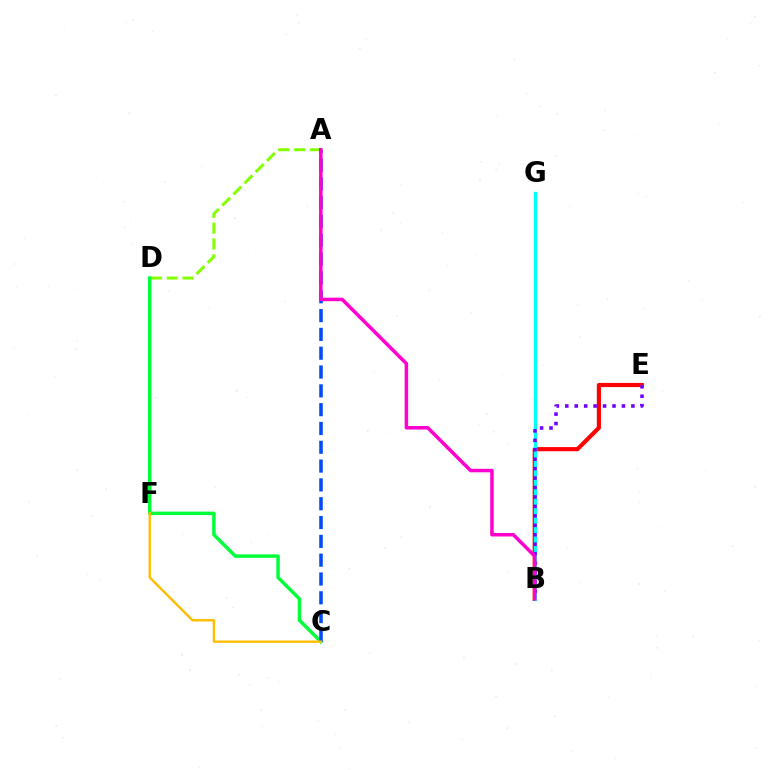{('B', 'E'): [{'color': '#ff0000', 'line_style': 'solid', 'thickness': 2.98}, {'color': '#7200ff', 'line_style': 'dotted', 'thickness': 2.57}], ('C', 'D'): [{'color': '#00ff39', 'line_style': 'solid', 'thickness': 2.49}], ('B', 'G'): [{'color': '#00fff6', 'line_style': 'solid', 'thickness': 2.39}], ('A', 'D'): [{'color': '#84ff00', 'line_style': 'dashed', 'thickness': 2.15}], ('A', 'C'): [{'color': '#004bff', 'line_style': 'dashed', 'thickness': 2.56}], ('C', 'F'): [{'color': '#ffbd00', 'line_style': 'solid', 'thickness': 1.71}], ('A', 'B'): [{'color': '#ff00cf', 'line_style': 'solid', 'thickness': 2.53}]}